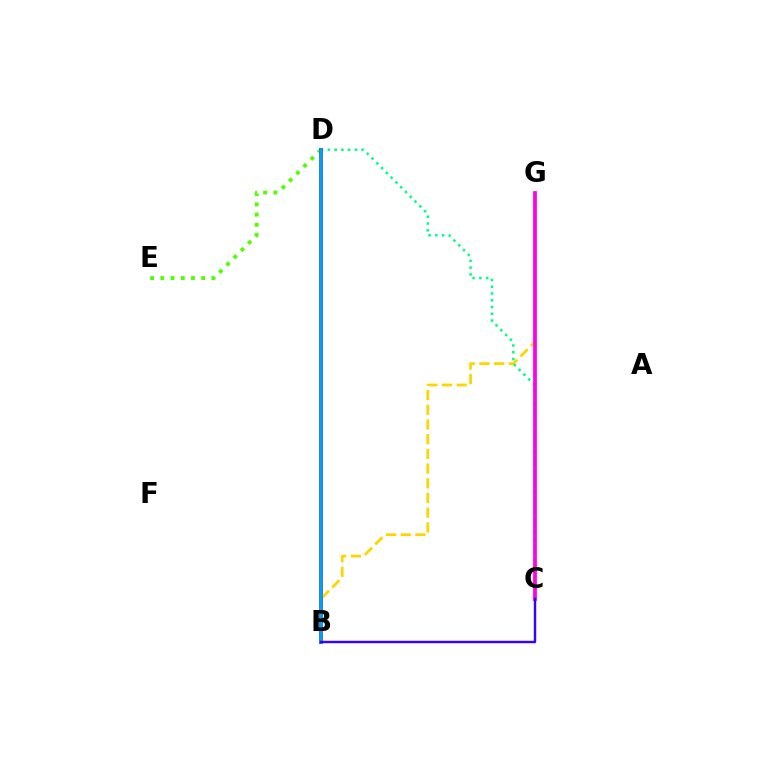{('B', 'G'): [{'color': '#ffd500', 'line_style': 'dashed', 'thickness': 2.0}], ('C', 'D'): [{'color': '#00ff86', 'line_style': 'dotted', 'thickness': 1.84}], ('C', 'G'): [{'color': '#ff00ed', 'line_style': 'solid', 'thickness': 2.69}], ('D', 'E'): [{'color': '#4fff00', 'line_style': 'dotted', 'thickness': 2.77}], ('B', 'D'): [{'color': '#ff0000', 'line_style': 'solid', 'thickness': 2.79}, {'color': '#009eff', 'line_style': 'solid', 'thickness': 2.6}], ('B', 'C'): [{'color': '#3700ff', 'line_style': 'solid', 'thickness': 1.75}]}